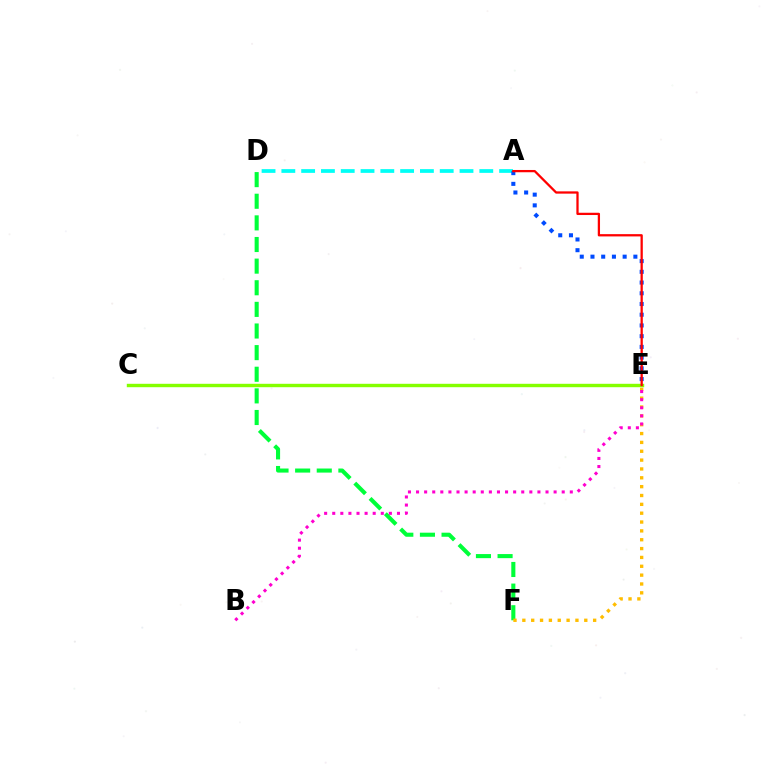{('D', 'F'): [{'color': '#00ff39', 'line_style': 'dashed', 'thickness': 2.94}], ('E', 'F'): [{'color': '#ffbd00', 'line_style': 'dotted', 'thickness': 2.4}], ('A', 'D'): [{'color': '#00fff6', 'line_style': 'dashed', 'thickness': 2.69}], ('C', 'E'): [{'color': '#7200ff', 'line_style': 'dashed', 'thickness': 1.87}, {'color': '#84ff00', 'line_style': 'solid', 'thickness': 2.45}], ('A', 'E'): [{'color': '#004bff', 'line_style': 'dotted', 'thickness': 2.91}, {'color': '#ff0000', 'line_style': 'solid', 'thickness': 1.64}], ('B', 'E'): [{'color': '#ff00cf', 'line_style': 'dotted', 'thickness': 2.2}]}